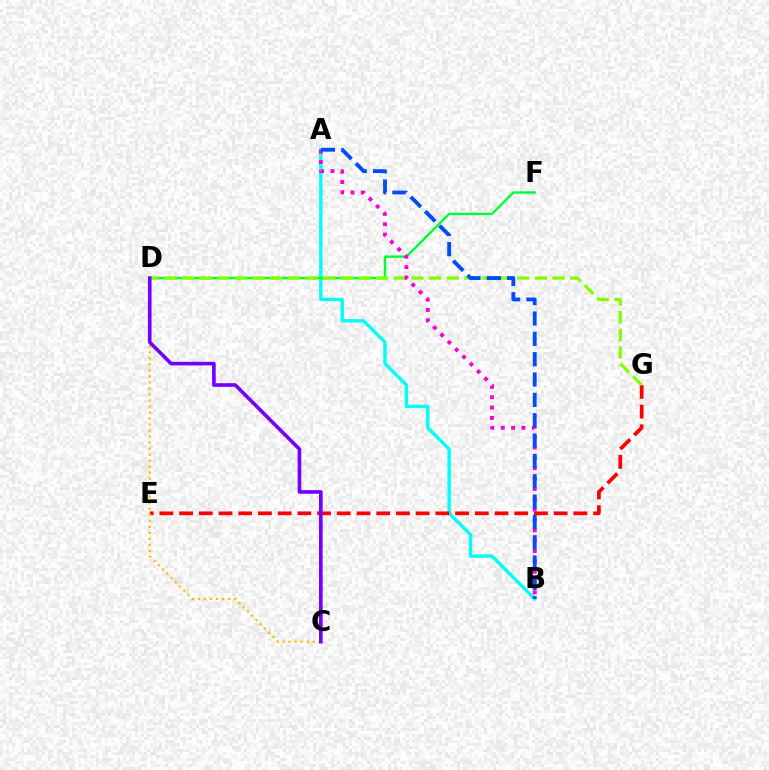{('A', 'B'): [{'color': '#00fff6', 'line_style': 'solid', 'thickness': 2.44}, {'color': '#ff00cf', 'line_style': 'dotted', 'thickness': 2.81}, {'color': '#004bff', 'line_style': 'dashed', 'thickness': 2.76}], ('E', 'G'): [{'color': '#ff0000', 'line_style': 'dashed', 'thickness': 2.68}], ('D', 'F'): [{'color': '#00ff39', 'line_style': 'solid', 'thickness': 1.75}], ('D', 'G'): [{'color': '#84ff00', 'line_style': 'dashed', 'thickness': 2.4}], ('C', 'D'): [{'color': '#ffbd00', 'line_style': 'dotted', 'thickness': 1.64}, {'color': '#7200ff', 'line_style': 'solid', 'thickness': 2.61}]}